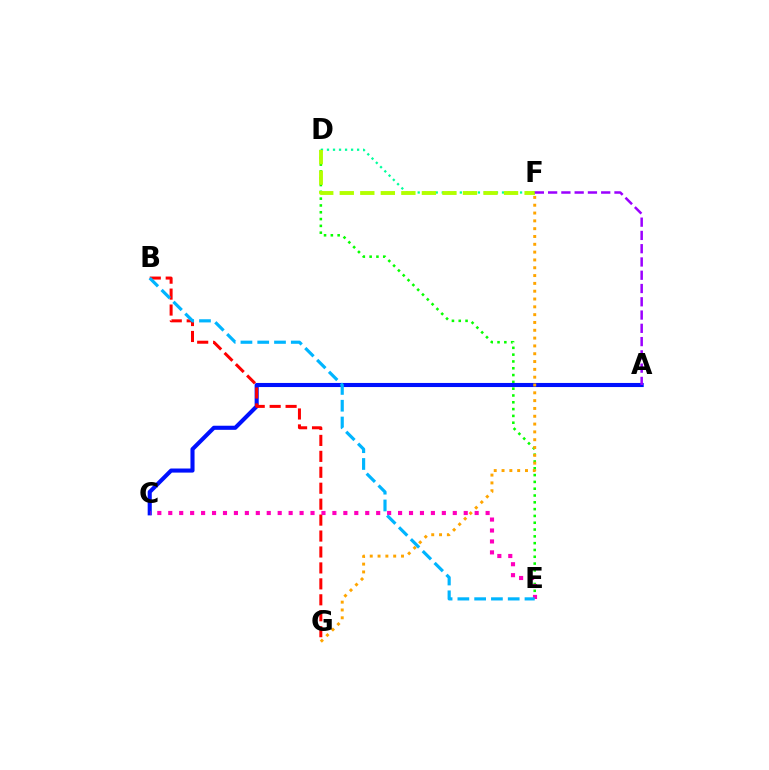{('D', 'F'): [{'color': '#00ff9d', 'line_style': 'dotted', 'thickness': 1.64}, {'color': '#b3ff00', 'line_style': 'dashed', 'thickness': 2.79}], ('D', 'E'): [{'color': '#08ff00', 'line_style': 'dotted', 'thickness': 1.85}], ('A', 'C'): [{'color': '#0010ff', 'line_style': 'solid', 'thickness': 2.95}], ('F', 'G'): [{'color': '#ffa500', 'line_style': 'dotted', 'thickness': 2.12}], ('B', 'G'): [{'color': '#ff0000', 'line_style': 'dashed', 'thickness': 2.17}], ('C', 'E'): [{'color': '#ff00bd', 'line_style': 'dotted', 'thickness': 2.97}], ('A', 'F'): [{'color': '#9b00ff', 'line_style': 'dashed', 'thickness': 1.8}], ('B', 'E'): [{'color': '#00b5ff', 'line_style': 'dashed', 'thickness': 2.28}]}